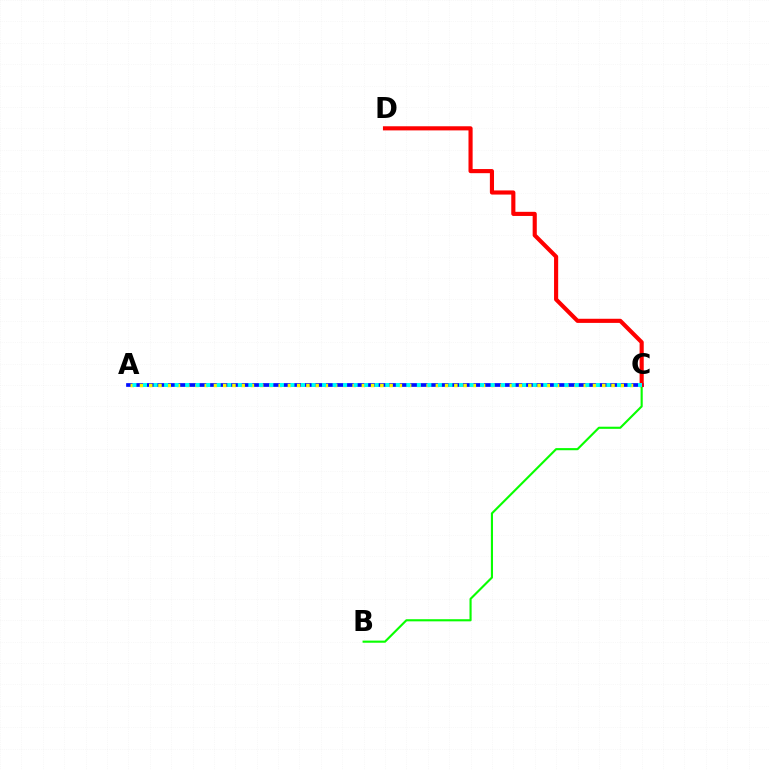{('A', 'C'): [{'color': '#ee00ff', 'line_style': 'solid', 'thickness': 1.6}, {'color': '#0010ff', 'line_style': 'solid', 'thickness': 2.66}, {'color': '#fcf500', 'line_style': 'dotted', 'thickness': 2.51}, {'color': '#00fff6', 'line_style': 'dotted', 'thickness': 2.86}], ('B', 'C'): [{'color': '#08ff00', 'line_style': 'solid', 'thickness': 1.53}], ('C', 'D'): [{'color': '#ff0000', 'line_style': 'solid', 'thickness': 2.97}]}